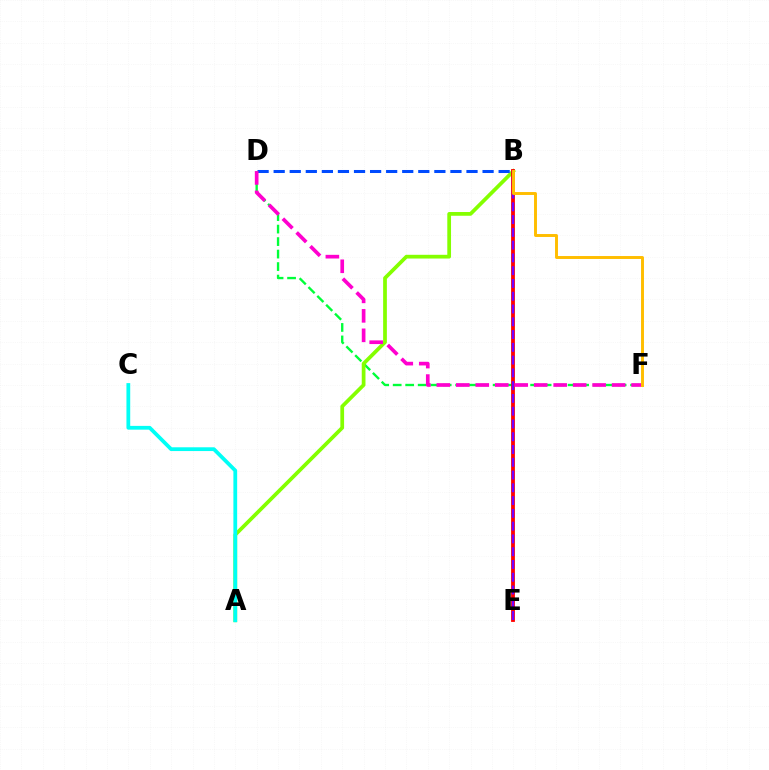{('D', 'F'): [{'color': '#00ff39', 'line_style': 'dashed', 'thickness': 1.7}, {'color': '#ff00cf', 'line_style': 'dashed', 'thickness': 2.65}], ('A', 'B'): [{'color': '#84ff00', 'line_style': 'solid', 'thickness': 2.69}], ('B', 'E'): [{'color': '#ff0000', 'line_style': 'solid', 'thickness': 2.74}, {'color': '#7200ff', 'line_style': 'dashed', 'thickness': 1.74}], ('B', 'D'): [{'color': '#004bff', 'line_style': 'dashed', 'thickness': 2.18}], ('A', 'C'): [{'color': '#00fff6', 'line_style': 'solid', 'thickness': 2.72}], ('B', 'F'): [{'color': '#ffbd00', 'line_style': 'solid', 'thickness': 2.12}]}